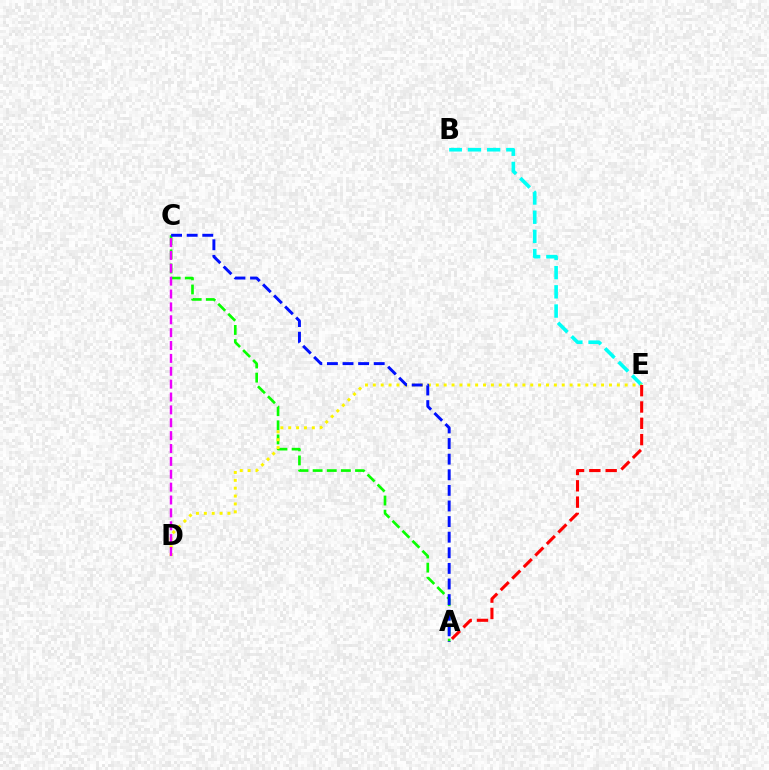{('B', 'E'): [{'color': '#00fff6', 'line_style': 'dashed', 'thickness': 2.61}], ('A', 'C'): [{'color': '#08ff00', 'line_style': 'dashed', 'thickness': 1.92}, {'color': '#0010ff', 'line_style': 'dashed', 'thickness': 2.12}], ('D', 'E'): [{'color': '#fcf500', 'line_style': 'dotted', 'thickness': 2.14}], ('C', 'D'): [{'color': '#ee00ff', 'line_style': 'dashed', 'thickness': 1.75}], ('A', 'E'): [{'color': '#ff0000', 'line_style': 'dashed', 'thickness': 2.22}]}